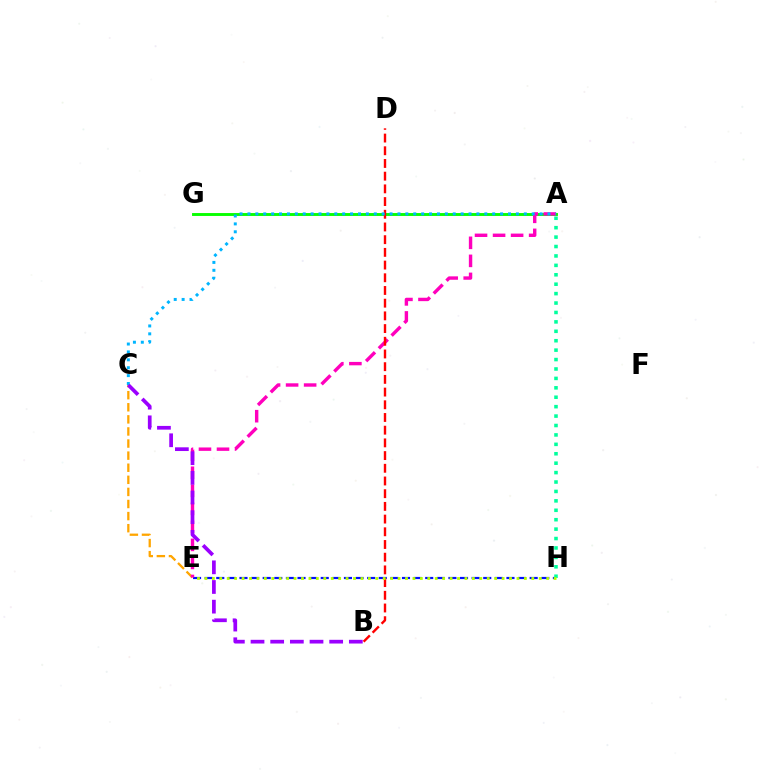{('A', 'G'): [{'color': '#08ff00', 'line_style': 'solid', 'thickness': 2.09}], ('E', 'H'): [{'color': '#0010ff', 'line_style': 'dashed', 'thickness': 1.58}, {'color': '#b3ff00', 'line_style': 'dotted', 'thickness': 2.02}], ('C', 'E'): [{'color': '#ffa500', 'line_style': 'dashed', 'thickness': 1.64}], ('A', 'E'): [{'color': '#ff00bd', 'line_style': 'dashed', 'thickness': 2.45}], ('B', 'D'): [{'color': '#ff0000', 'line_style': 'dashed', 'thickness': 1.73}], ('A', 'H'): [{'color': '#00ff9d', 'line_style': 'dotted', 'thickness': 2.56}], ('A', 'C'): [{'color': '#00b5ff', 'line_style': 'dotted', 'thickness': 2.15}], ('B', 'C'): [{'color': '#9b00ff', 'line_style': 'dashed', 'thickness': 2.67}]}